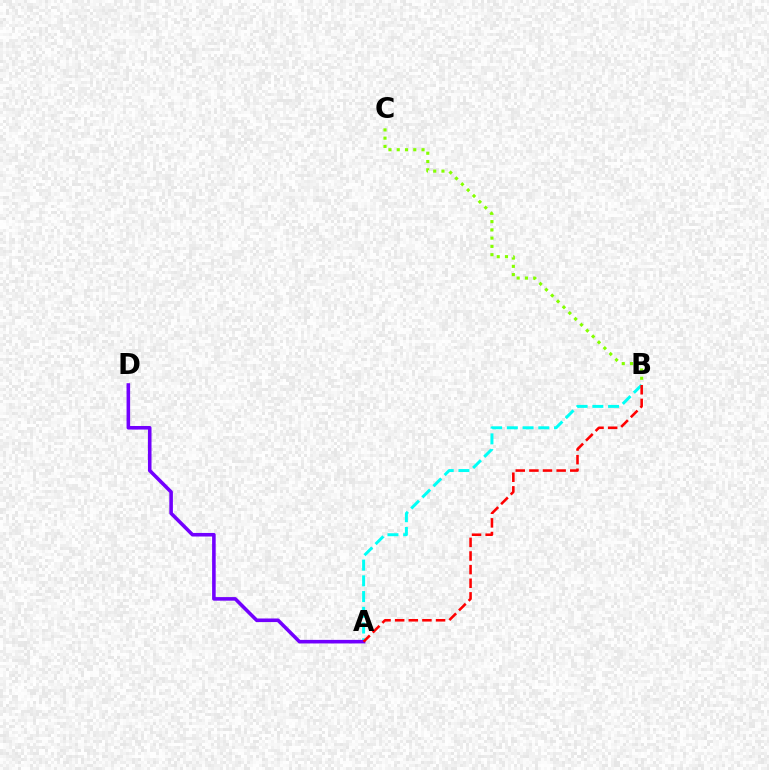{('A', 'B'): [{'color': '#00fff6', 'line_style': 'dashed', 'thickness': 2.14}, {'color': '#ff0000', 'line_style': 'dashed', 'thickness': 1.85}], ('A', 'D'): [{'color': '#7200ff', 'line_style': 'solid', 'thickness': 2.57}], ('B', 'C'): [{'color': '#84ff00', 'line_style': 'dotted', 'thickness': 2.25}]}